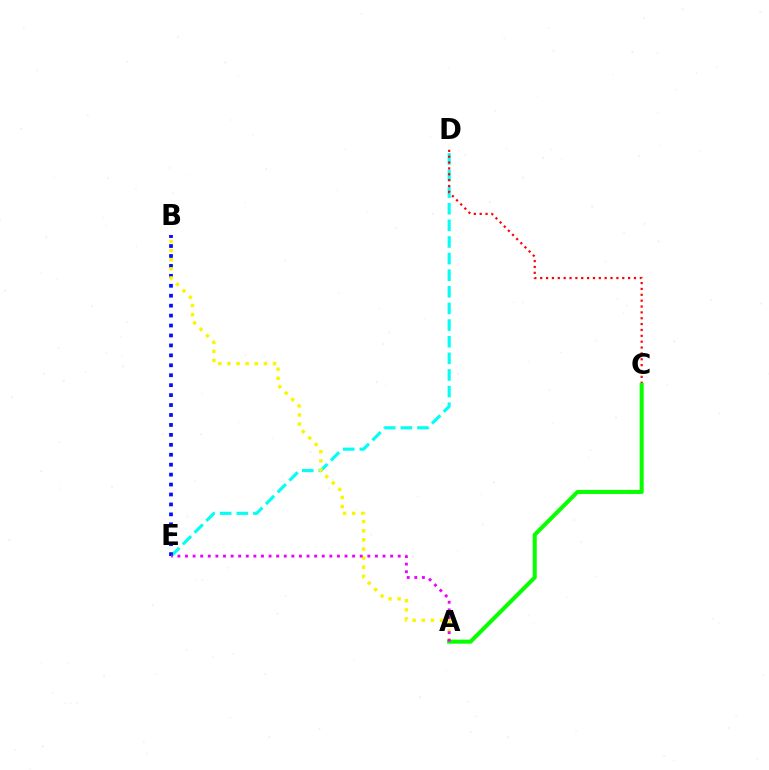{('D', 'E'): [{'color': '#00fff6', 'line_style': 'dashed', 'thickness': 2.26}], ('B', 'E'): [{'color': '#0010ff', 'line_style': 'dotted', 'thickness': 2.7}], ('C', 'D'): [{'color': '#ff0000', 'line_style': 'dotted', 'thickness': 1.59}], ('A', 'B'): [{'color': '#fcf500', 'line_style': 'dotted', 'thickness': 2.48}], ('A', 'C'): [{'color': '#08ff00', 'line_style': 'solid', 'thickness': 2.91}], ('A', 'E'): [{'color': '#ee00ff', 'line_style': 'dotted', 'thickness': 2.06}]}